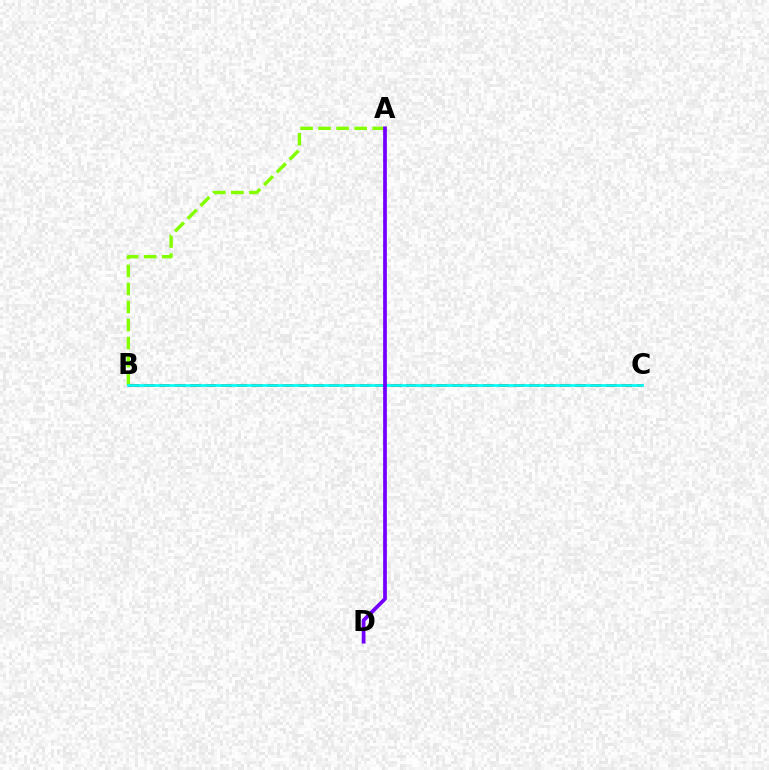{('B', 'C'): [{'color': '#ff0000', 'line_style': 'dashed', 'thickness': 2.09}, {'color': '#00fff6', 'line_style': 'solid', 'thickness': 1.95}], ('A', 'B'): [{'color': '#84ff00', 'line_style': 'dashed', 'thickness': 2.45}], ('A', 'D'): [{'color': '#7200ff', 'line_style': 'solid', 'thickness': 2.68}]}